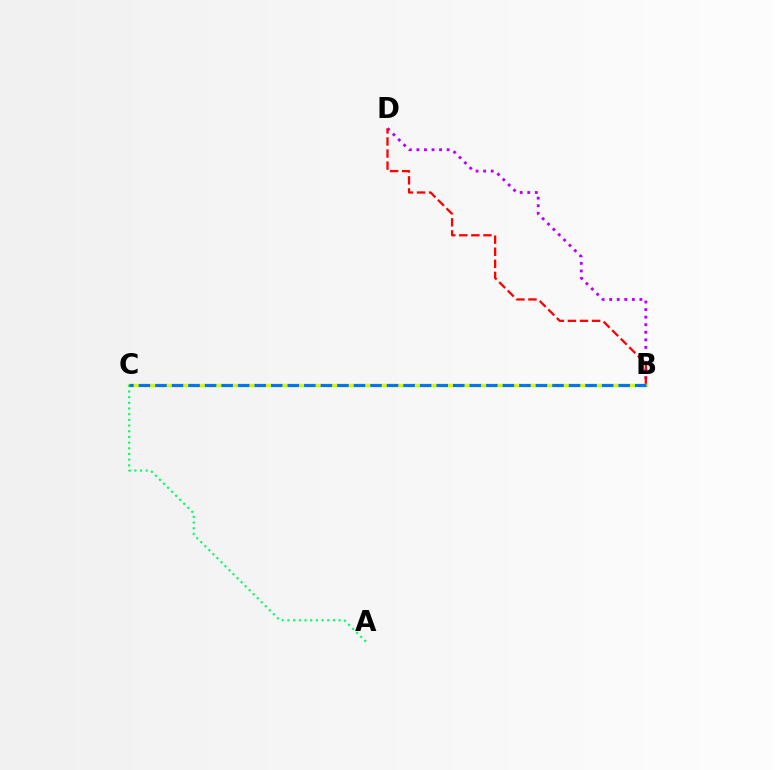{('B', 'D'): [{'color': '#b900ff', 'line_style': 'dotted', 'thickness': 2.05}, {'color': '#ff0000', 'line_style': 'dashed', 'thickness': 1.64}], ('B', 'C'): [{'color': '#d1ff00', 'line_style': 'solid', 'thickness': 2.45}, {'color': '#0074ff', 'line_style': 'dashed', 'thickness': 2.25}], ('A', 'C'): [{'color': '#00ff5c', 'line_style': 'dotted', 'thickness': 1.54}]}